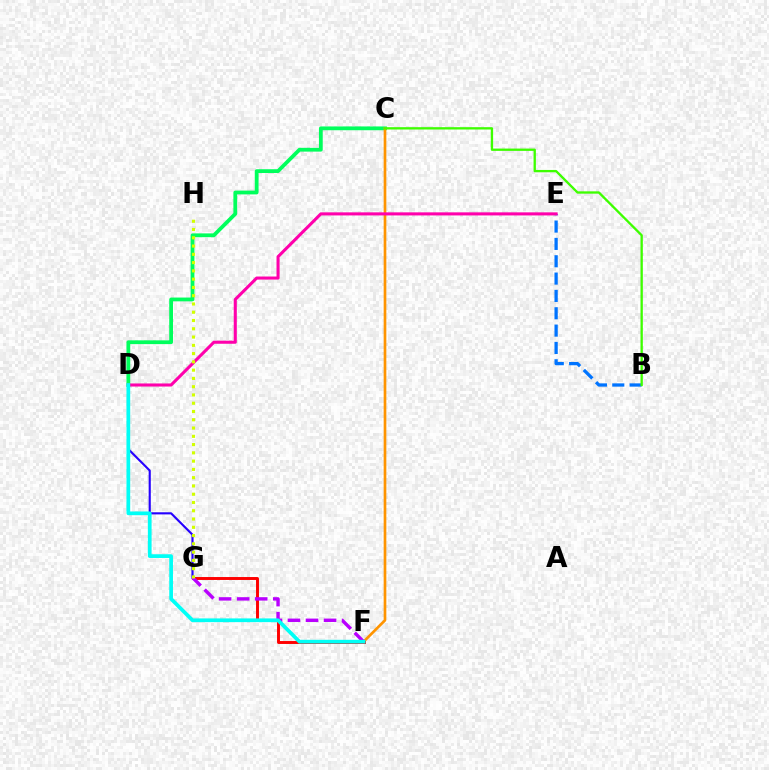{('C', 'D'): [{'color': '#00ff5c', 'line_style': 'solid', 'thickness': 2.73}], ('D', 'G'): [{'color': '#2500ff', 'line_style': 'solid', 'thickness': 1.53}], ('C', 'F'): [{'color': '#ff9400', 'line_style': 'solid', 'thickness': 1.93}], ('B', 'E'): [{'color': '#0074ff', 'line_style': 'dashed', 'thickness': 2.36}], ('F', 'G'): [{'color': '#ff0000', 'line_style': 'solid', 'thickness': 2.11}, {'color': '#b900ff', 'line_style': 'dashed', 'thickness': 2.45}], ('D', 'E'): [{'color': '#ff00ac', 'line_style': 'solid', 'thickness': 2.21}], ('D', 'F'): [{'color': '#00fff6', 'line_style': 'solid', 'thickness': 2.68}], ('G', 'H'): [{'color': '#d1ff00', 'line_style': 'dotted', 'thickness': 2.25}], ('B', 'C'): [{'color': '#3dff00', 'line_style': 'solid', 'thickness': 1.67}]}